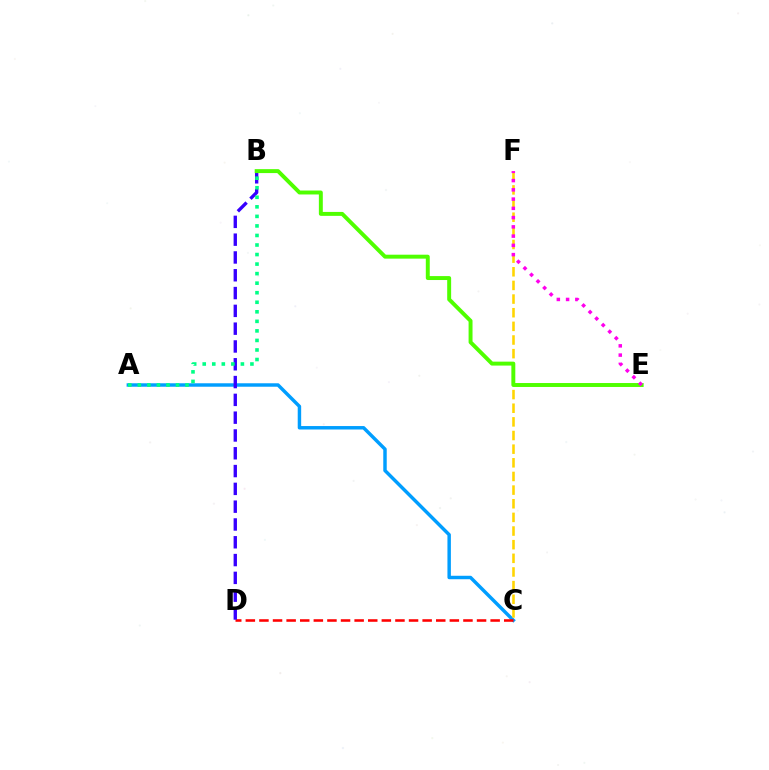{('A', 'C'): [{'color': '#009eff', 'line_style': 'solid', 'thickness': 2.48}], ('C', 'F'): [{'color': '#ffd500', 'line_style': 'dashed', 'thickness': 1.85}], ('C', 'D'): [{'color': '#ff0000', 'line_style': 'dashed', 'thickness': 1.85}], ('B', 'D'): [{'color': '#3700ff', 'line_style': 'dashed', 'thickness': 2.42}], ('B', 'E'): [{'color': '#4fff00', 'line_style': 'solid', 'thickness': 2.84}], ('E', 'F'): [{'color': '#ff00ed', 'line_style': 'dotted', 'thickness': 2.51}], ('A', 'B'): [{'color': '#00ff86', 'line_style': 'dotted', 'thickness': 2.59}]}